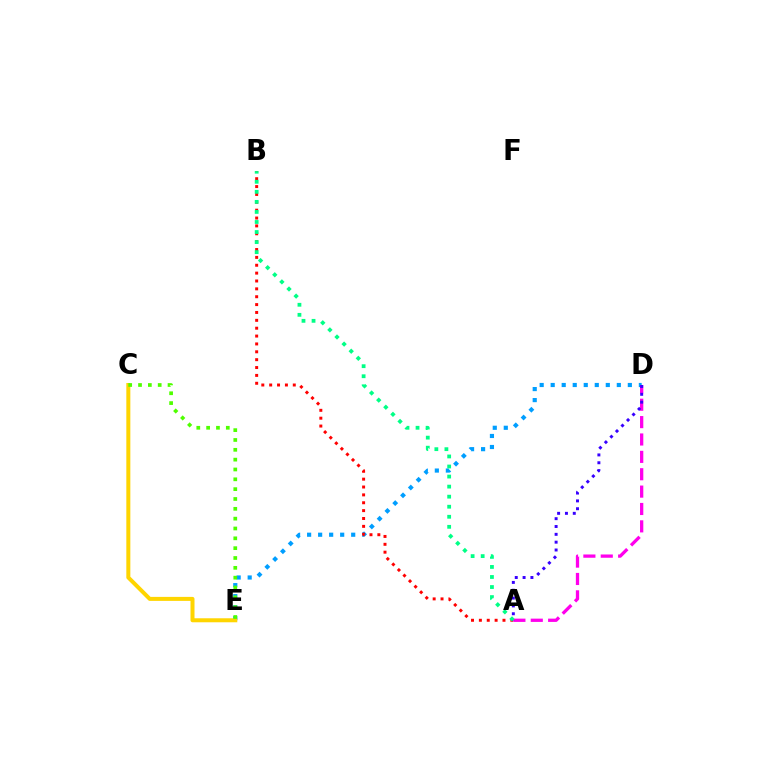{('D', 'E'): [{'color': '#009eff', 'line_style': 'dotted', 'thickness': 2.99}], ('A', 'B'): [{'color': '#ff0000', 'line_style': 'dotted', 'thickness': 2.14}, {'color': '#00ff86', 'line_style': 'dotted', 'thickness': 2.73}], ('A', 'D'): [{'color': '#ff00ed', 'line_style': 'dashed', 'thickness': 2.36}, {'color': '#3700ff', 'line_style': 'dotted', 'thickness': 2.13}], ('C', 'E'): [{'color': '#ffd500', 'line_style': 'solid', 'thickness': 2.88}, {'color': '#4fff00', 'line_style': 'dotted', 'thickness': 2.67}]}